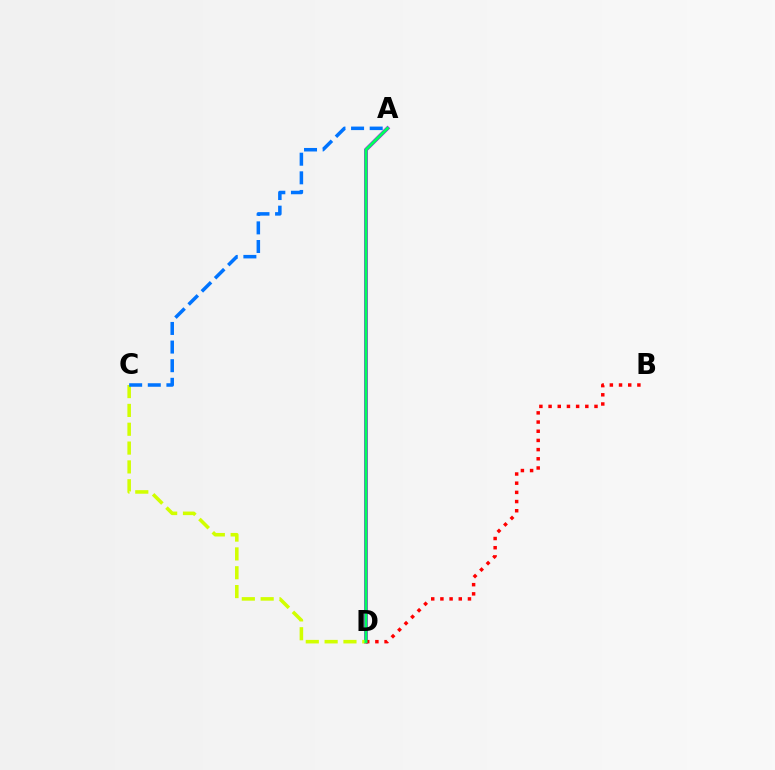{('A', 'D'): [{'color': '#b900ff', 'line_style': 'solid', 'thickness': 2.77}, {'color': '#00ff5c', 'line_style': 'solid', 'thickness': 2.19}], ('C', 'D'): [{'color': '#d1ff00', 'line_style': 'dashed', 'thickness': 2.56}], ('B', 'D'): [{'color': '#ff0000', 'line_style': 'dotted', 'thickness': 2.5}], ('A', 'C'): [{'color': '#0074ff', 'line_style': 'dashed', 'thickness': 2.53}]}